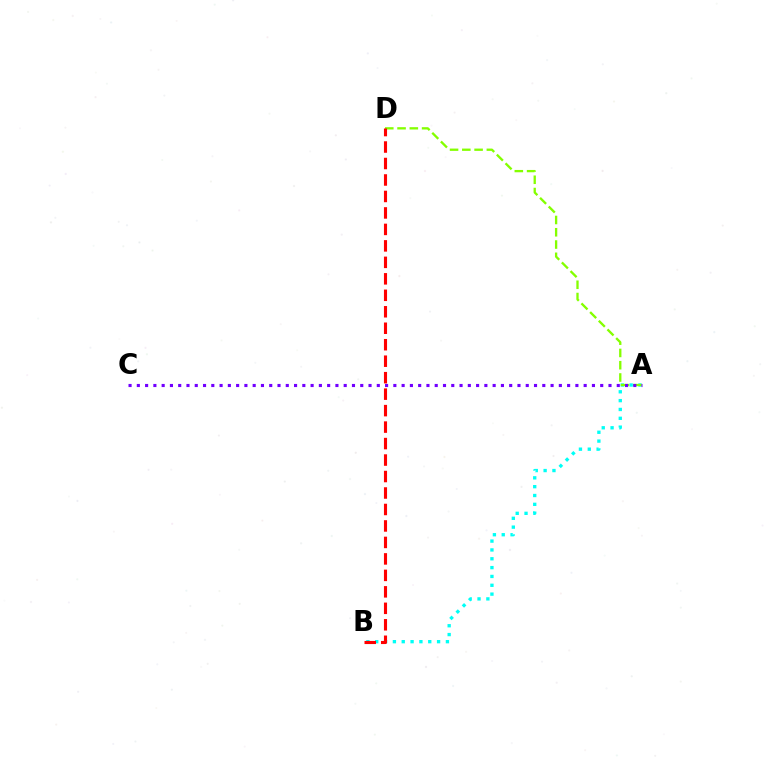{('A', 'B'): [{'color': '#00fff6', 'line_style': 'dotted', 'thickness': 2.4}], ('A', 'D'): [{'color': '#84ff00', 'line_style': 'dashed', 'thickness': 1.67}], ('A', 'C'): [{'color': '#7200ff', 'line_style': 'dotted', 'thickness': 2.25}], ('B', 'D'): [{'color': '#ff0000', 'line_style': 'dashed', 'thickness': 2.24}]}